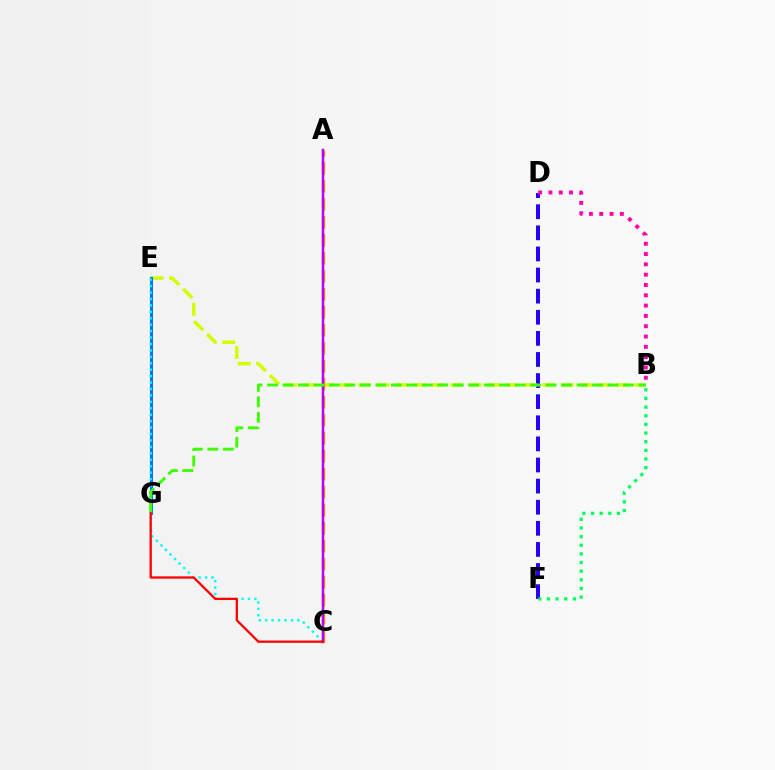{('D', 'F'): [{'color': '#2500ff', 'line_style': 'dashed', 'thickness': 2.87}], ('B', 'E'): [{'color': '#d1ff00', 'line_style': 'dashed', 'thickness': 2.5}], ('E', 'G'): [{'color': '#0074ff', 'line_style': 'solid', 'thickness': 2.19}], ('C', 'E'): [{'color': '#00fff6', 'line_style': 'dotted', 'thickness': 1.75}], ('A', 'C'): [{'color': '#ff9400', 'line_style': 'dashed', 'thickness': 2.44}, {'color': '#b900ff', 'line_style': 'solid', 'thickness': 1.79}], ('B', 'F'): [{'color': '#00ff5c', 'line_style': 'dotted', 'thickness': 2.35}], ('B', 'G'): [{'color': '#3dff00', 'line_style': 'dashed', 'thickness': 2.1}], ('B', 'D'): [{'color': '#ff00ac', 'line_style': 'dotted', 'thickness': 2.8}], ('C', 'G'): [{'color': '#ff0000', 'line_style': 'solid', 'thickness': 1.65}]}